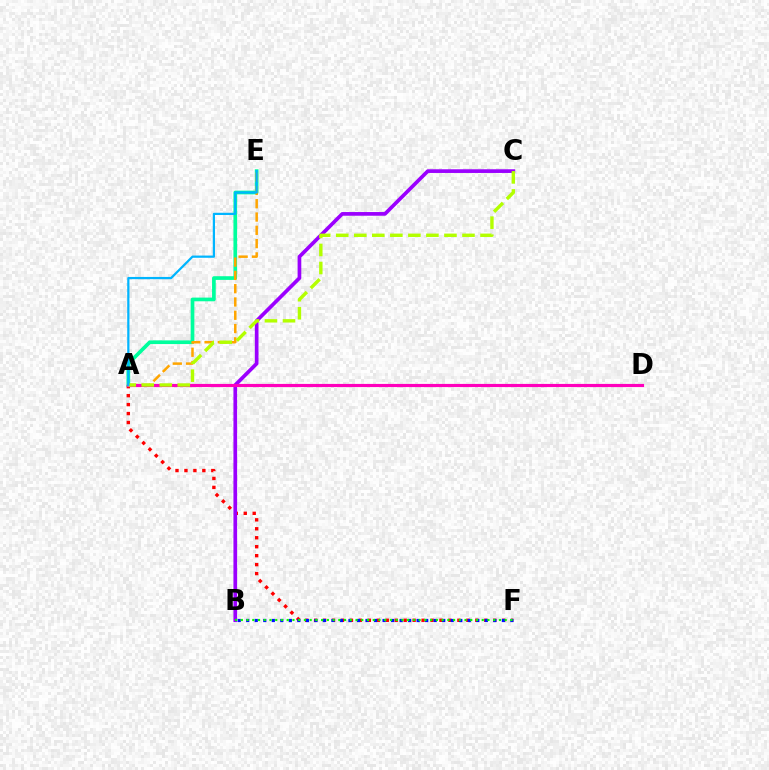{('A', 'F'): [{'color': '#ff0000', 'line_style': 'dotted', 'thickness': 2.43}], ('A', 'E'): [{'color': '#00ff9d', 'line_style': 'solid', 'thickness': 2.65}, {'color': '#ffa500', 'line_style': 'dashed', 'thickness': 1.81}, {'color': '#00b5ff', 'line_style': 'solid', 'thickness': 1.6}], ('B', 'C'): [{'color': '#9b00ff', 'line_style': 'solid', 'thickness': 2.66}], ('B', 'F'): [{'color': '#0010ff', 'line_style': 'dotted', 'thickness': 2.32}, {'color': '#08ff00', 'line_style': 'dotted', 'thickness': 1.56}], ('A', 'D'): [{'color': '#ff00bd', 'line_style': 'solid', 'thickness': 2.28}], ('A', 'C'): [{'color': '#b3ff00', 'line_style': 'dashed', 'thickness': 2.45}]}